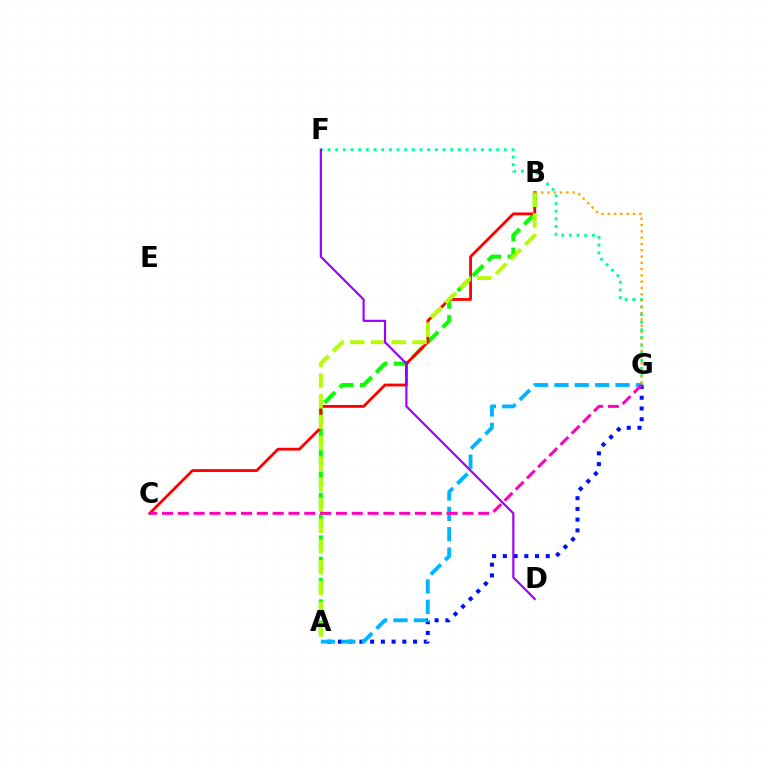{('F', 'G'): [{'color': '#00ff9d', 'line_style': 'dotted', 'thickness': 2.08}], ('A', 'B'): [{'color': '#08ff00', 'line_style': 'dashed', 'thickness': 2.9}, {'color': '#b3ff00', 'line_style': 'dashed', 'thickness': 2.82}], ('B', 'C'): [{'color': '#ff0000', 'line_style': 'solid', 'thickness': 2.02}], ('A', 'G'): [{'color': '#0010ff', 'line_style': 'dotted', 'thickness': 2.92}, {'color': '#00b5ff', 'line_style': 'dashed', 'thickness': 2.77}], ('B', 'G'): [{'color': '#ffa500', 'line_style': 'dotted', 'thickness': 1.71}], ('C', 'G'): [{'color': '#ff00bd', 'line_style': 'dashed', 'thickness': 2.15}], ('D', 'F'): [{'color': '#9b00ff', 'line_style': 'solid', 'thickness': 1.56}]}